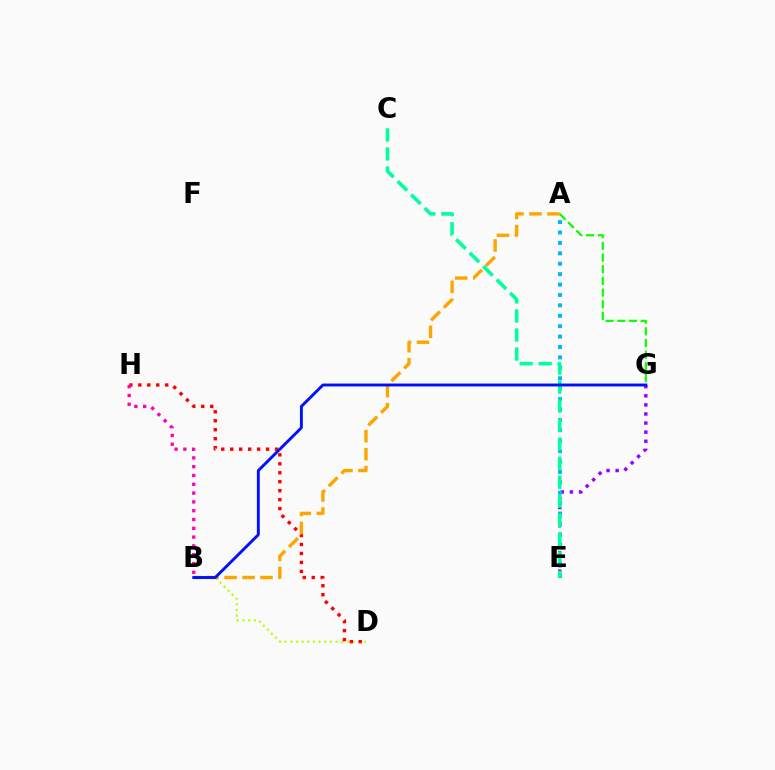{('E', 'G'): [{'color': '#9b00ff', 'line_style': 'dotted', 'thickness': 2.47}], ('A', 'E'): [{'color': '#00b5ff', 'line_style': 'dotted', 'thickness': 2.83}], ('B', 'D'): [{'color': '#b3ff00', 'line_style': 'dotted', 'thickness': 1.54}], ('D', 'H'): [{'color': '#ff0000', 'line_style': 'dotted', 'thickness': 2.44}], ('A', 'G'): [{'color': '#08ff00', 'line_style': 'dashed', 'thickness': 1.59}], ('C', 'E'): [{'color': '#00ff9d', 'line_style': 'dashed', 'thickness': 2.58}], ('A', 'B'): [{'color': '#ffa500', 'line_style': 'dashed', 'thickness': 2.44}], ('B', 'G'): [{'color': '#0010ff', 'line_style': 'solid', 'thickness': 2.09}], ('B', 'H'): [{'color': '#ff00bd', 'line_style': 'dotted', 'thickness': 2.39}]}